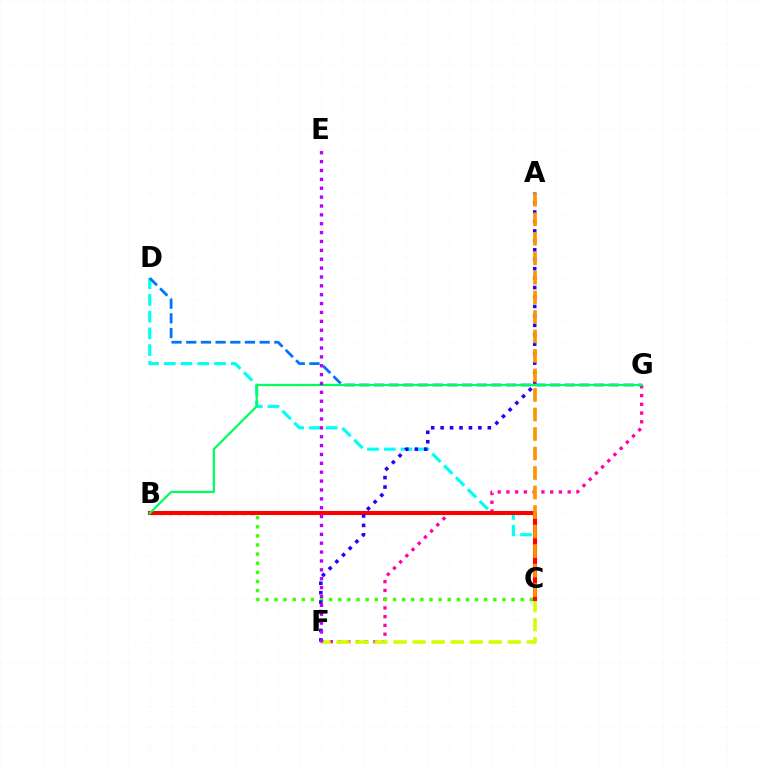{('C', 'D'): [{'color': '#00fff6', 'line_style': 'dashed', 'thickness': 2.28}], ('F', 'G'): [{'color': '#ff00ac', 'line_style': 'dotted', 'thickness': 2.38}], ('C', 'F'): [{'color': '#d1ff00', 'line_style': 'dashed', 'thickness': 2.58}], ('D', 'G'): [{'color': '#0074ff', 'line_style': 'dashed', 'thickness': 1.99}], ('B', 'C'): [{'color': '#3dff00', 'line_style': 'dotted', 'thickness': 2.48}, {'color': '#ff0000', 'line_style': 'solid', 'thickness': 2.93}], ('B', 'G'): [{'color': '#00ff5c', 'line_style': 'solid', 'thickness': 1.61}], ('A', 'F'): [{'color': '#2500ff', 'line_style': 'dotted', 'thickness': 2.57}], ('A', 'C'): [{'color': '#ff9400', 'line_style': 'dashed', 'thickness': 2.65}], ('E', 'F'): [{'color': '#b900ff', 'line_style': 'dotted', 'thickness': 2.41}]}